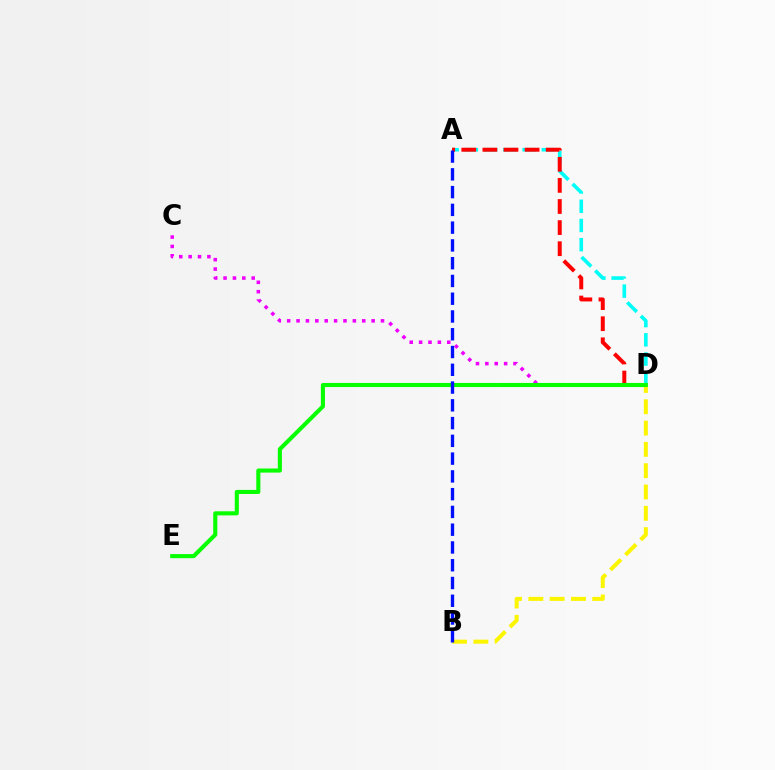{('B', 'D'): [{'color': '#fcf500', 'line_style': 'dashed', 'thickness': 2.89}], ('A', 'D'): [{'color': '#00fff6', 'line_style': 'dashed', 'thickness': 2.61}, {'color': '#ff0000', 'line_style': 'dashed', 'thickness': 2.87}], ('C', 'D'): [{'color': '#ee00ff', 'line_style': 'dotted', 'thickness': 2.55}], ('D', 'E'): [{'color': '#08ff00', 'line_style': 'solid', 'thickness': 2.95}], ('A', 'B'): [{'color': '#0010ff', 'line_style': 'dashed', 'thickness': 2.41}]}